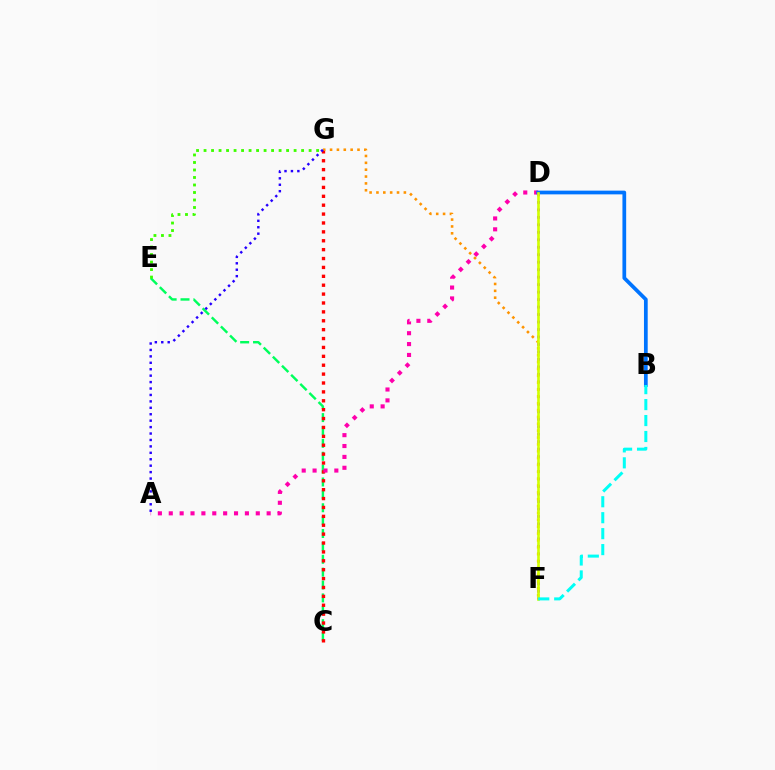{('C', 'E'): [{'color': '#00ff5c', 'line_style': 'dashed', 'thickness': 1.75}], ('D', 'F'): [{'color': '#b900ff', 'line_style': 'dotted', 'thickness': 2.03}, {'color': '#d1ff00', 'line_style': 'solid', 'thickness': 1.91}], ('C', 'G'): [{'color': '#ff0000', 'line_style': 'dotted', 'thickness': 2.42}], ('E', 'G'): [{'color': '#3dff00', 'line_style': 'dotted', 'thickness': 2.04}], ('A', 'D'): [{'color': '#ff00ac', 'line_style': 'dotted', 'thickness': 2.96}], ('F', 'G'): [{'color': '#ff9400', 'line_style': 'dotted', 'thickness': 1.86}], ('B', 'D'): [{'color': '#0074ff', 'line_style': 'solid', 'thickness': 2.68}], ('A', 'G'): [{'color': '#2500ff', 'line_style': 'dotted', 'thickness': 1.75}], ('B', 'F'): [{'color': '#00fff6', 'line_style': 'dashed', 'thickness': 2.17}]}